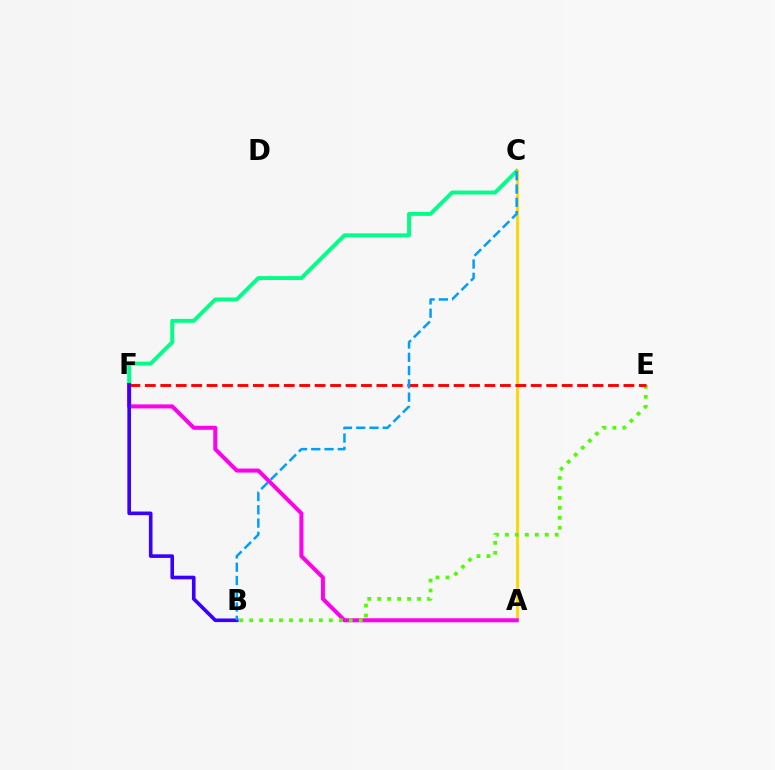{('C', 'F'): [{'color': '#00ff86', 'line_style': 'solid', 'thickness': 2.82}], ('A', 'C'): [{'color': '#ffd500', 'line_style': 'solid', 'thickness': 2.07}], ('A', 'F'): [{'color': '#ff00ed', 'line_style': 'solid', 'thickness': 2.89}], ('B', 'E'): [{'color': '#4fff00', 'line_style': 'dotted', 'thickness': 2.71}], ('E', 'F'): [{'color': '#ff0000', 'line_style': 'dashed', 'thickness': 2.1}], ('B', 'F'): [{'color': '#3700ff', 'line_style': 'solid', 'thickness': 2.6}], ('B', 'C'): [{'color': '#009eff', 'line_style': 'dashed', 'thickness': 1.8}]}